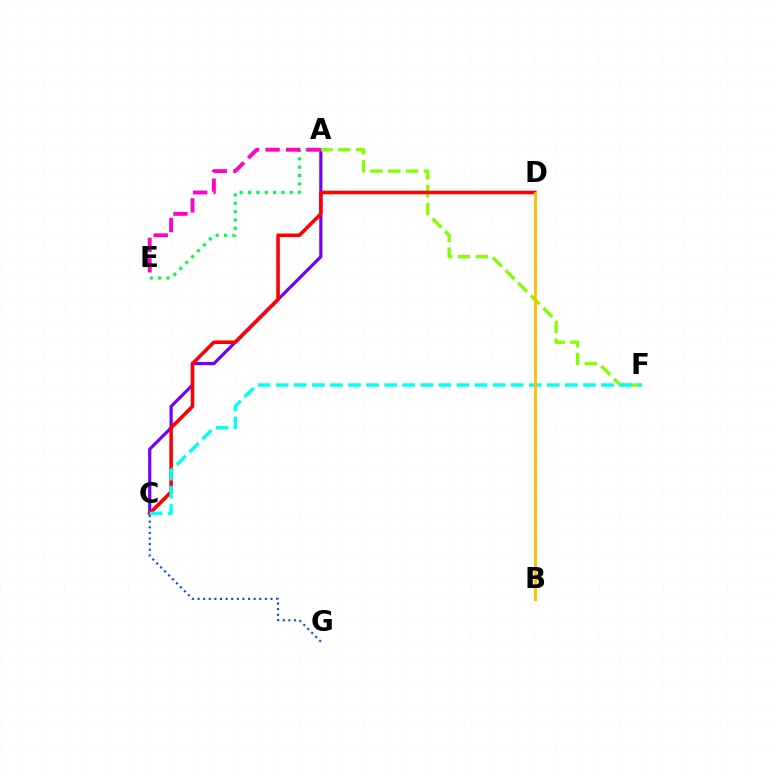{('A', 'C'): [{'color': '#7200ff', 'line_style': 'solid', 'thickness': 2.29}], ('A', 'F'): [{'color': '#84ff00', 'line_style': 'dashed', 'thickness': 2.42}], ('A', 'E'): [{'color': '#00ff39', 'line_style': 'dotted', 'thickness': 2.27}, {'color': '#ff00cf', 'line_style': 'dashed', 'thickness': 2.79}], ('C', 'D'): [{'color': '#ff0000', 'line_style': 'solid', 'thickness': 2.56}], ('C', 'F'): [{'color': '#00fff6', 'line_style': 'dashed', 'thickness': 2.46}], ('B', 'D'): [{'color': '#ffbd00', 'line_style': 'solid', 'thickness': 2.05}], ('C', 'G'): [{'color': '#004bff', 'line_style': 'dotted', 'thickness': 1.52}]}